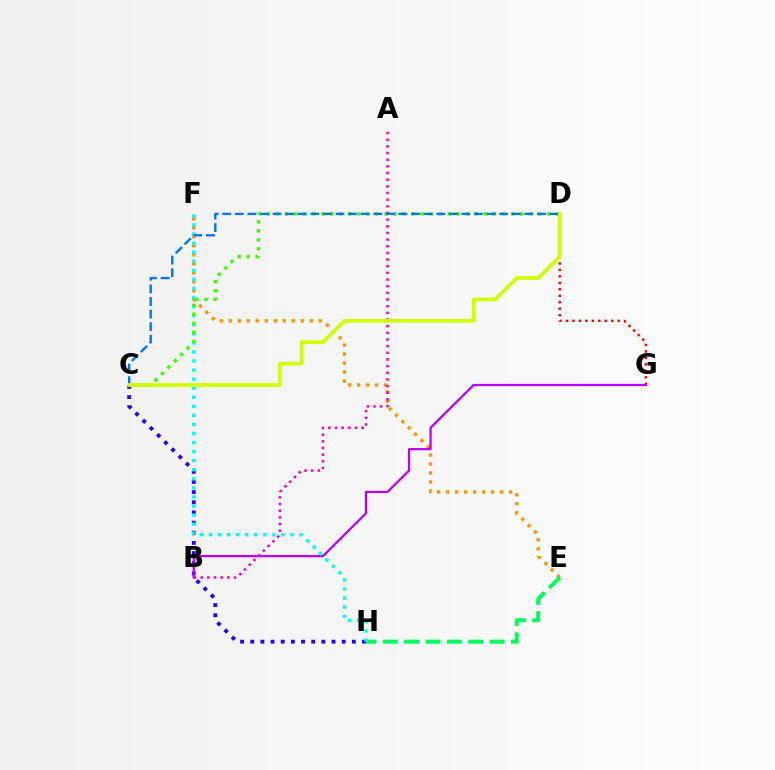{('E', 'F'): [{'color': '#ff9400', 'line_style': 'dotted', 'thickness': 2.44}], ('D', 'G'): [{'color': '#ff0000', 'line_style': 'dotted', 'thickness': 1.76}], ('E', 'H'): [{'color': '#00ff5c', 'line_style': 'dashed', 'thickness': 2.9}], ('C', 'H'): [{'color': '#2500ff', 'line_style': 'dotted', 'thickness': 2.76}], ('B', 'G'): [{'color': '#b900ff', 'line_style': 'solid', 'thickness': 1.63}], ('F', 'H'): [{'color': '#00fff6', 'line_style': 'dotted', 'thickness': 2.46}], ('C', 'D'): [{'color': '#3dff00', 'line_style': 'dotted', 'thickness': 2.45}, {'color': '#0074ff', 'line_style': 'dashed', 'thickness': 1.71}, {'color': '#d1ff00', 'line_style': 'solid', 'thickness': 2.68}], ('A', 'B'): [{'color': '#ff00ac', 'line_style': 'dotted', 'thickness': 1.81}]}